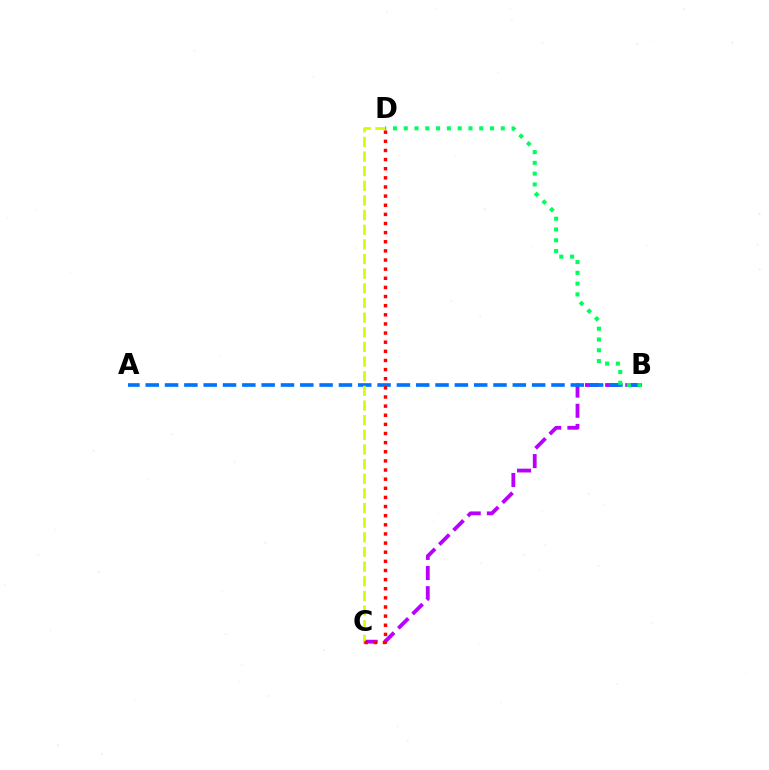{('B', 'C'): [{'color': '#b900ff', 'line_style': 'dashed', 'thickness': 2.74}], ('A', 'B'): [{'color': '#0074ff', 'line_style': 'dashed', 'thickness': 2.62}], ('C', 'D'): [{'color': '#d1ff00', 'line_style': 'dashed', 'thickness': 1.99}, {'color': '#ff0000', 'line_style': 'dotted', 'thickness': 2.48}], ('B', 'D'): [{'color': '#00ff5c', 'line_style': 'dotted', 'thickness': 2.93}]}